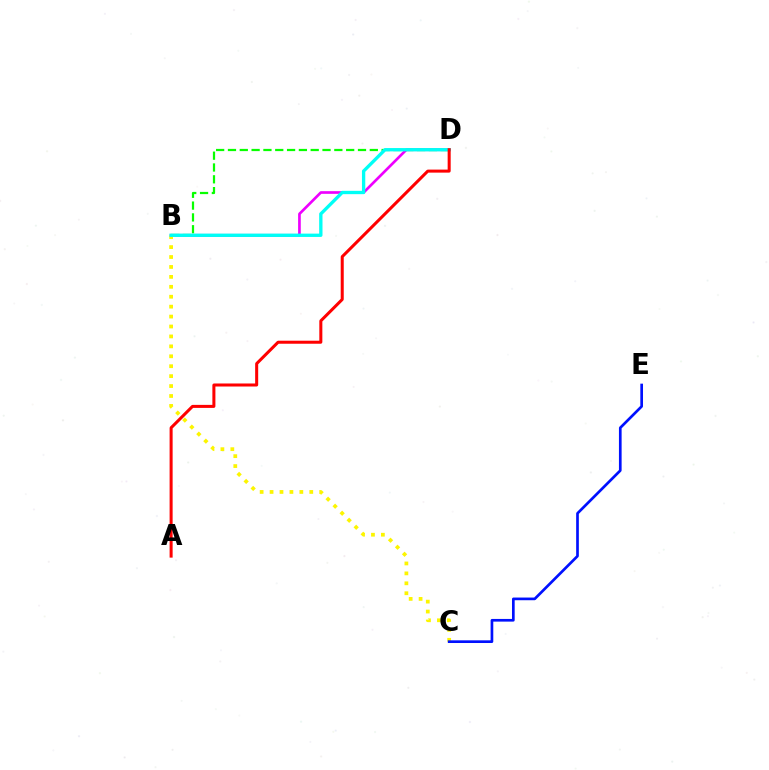{('B', 'D'): [{'color': '#ee00ff', 'line_style': 'solid', 'thickness': 1.93}, {'color': '#08ff00', 'line_style': 'dashed', 'thickness': 1.61}, {'color': '#00fff6', 'line_style': 'solid', 'thickness': 2.39}], ('B', 'C'): [{'color': '#fcf500', 'line_style': 'dotted', 'thickness': 2.7}], ('C', 'E'): [{'color': '#0010ff', 'line_style': 'solid', 'thickness': 1.93}], ('A', 'D'): [{'color': '#ff0000', 'line_style': 'solid', 'thickness': 2.18}]}